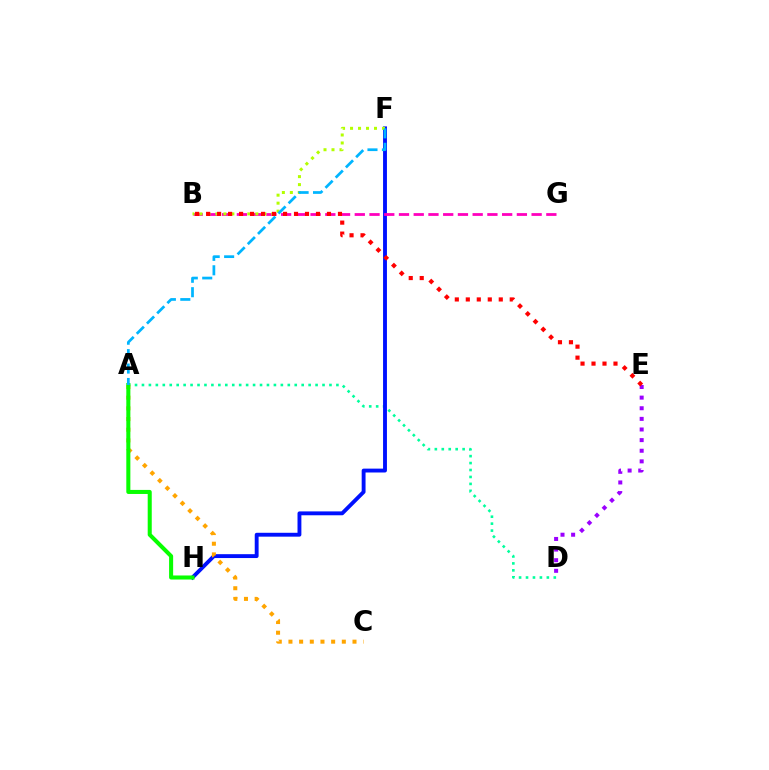{('A', 'D'): [{'color': '#00ff9d', 'line_style': 'dotted', 'thickness': 1.89}], ('F', 'H'): [{'color': '#0010ff', 'line_style': 'solid', 'thickness': 2.79}], ('D', 'E'): [{'color': '#9b00ff', 'line_style': 'dotted', 'thickness': 2.89}], ('B', 'G'): [{'color': '#ff00bd', 'line_style': 'dashed', 'thickness': 2.0}], ('A', 'C'): [{'color': '#ffa500', 'line_style': 'dotted', 'thickness': 2.9}], ('B', 'F'): [{'color': '#b3ff00', 'line_style': 'dotted', 'thickness': 2.17}], ('B', 'E'): [{'color': '#ff0000', 'line_style': 'dotted', 'thickness': 2.99}], ('A', 'H'): [{'color': '#08ff00', 'line_style': 'solid', 'thickness': 2.92}], ('A', 'F'): [{'color': '#00b5ff', 'line_style': 'dashed', 'thickness': 1.96}]}